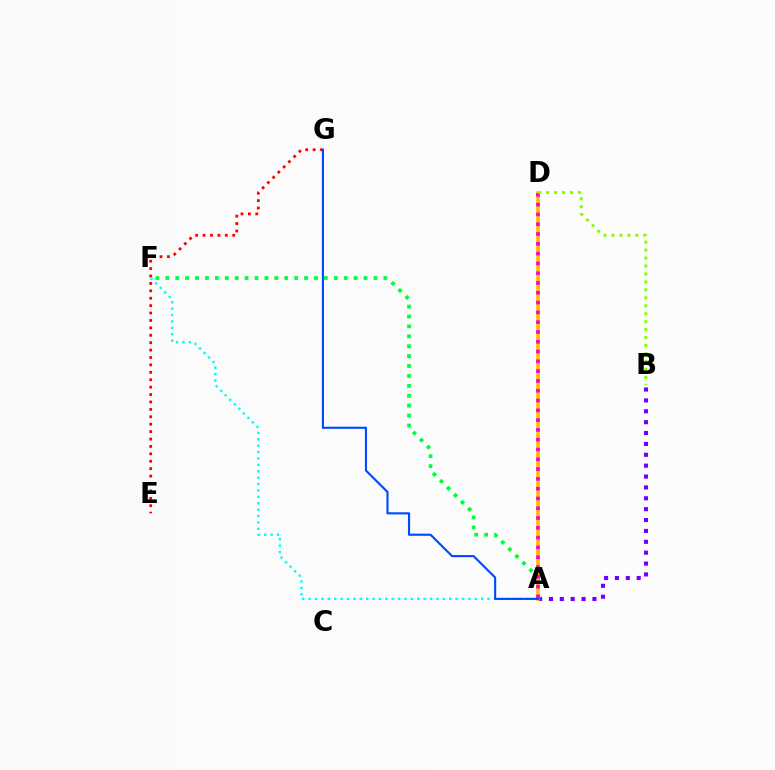{('A', 'F'): [{'color': '#00ff39', 'line_style': 'dotted', 'thickness': 2.69}, {'color': '#00fff6', 'line_style': 'dotted', 'thickness': 1.74}], ('A', 'B'): [{'color': '#7200ff', 'line_style': 'dotted', 'thickness': 2.96}], ('E', 'G'): [{'color': '#ff0000', 'line_style': 'dotted', 'thickness': 2.01}], ('A', 'D'): [{'color': '#ffbd00', 'line_style': 'solid', 'thickness': 2.6}, {'color': '#ff00cf', 'line_style': 'dotted', 'thickness': 2.66}], ('A', 'G'): [{'color': '#004bff', 'line_style': 'solid', 'thickness': 1.54}], ('B', 'D'): [{'color': '#84ff00', 'line_style': 'dotted', 'thickness': 2.16}]}